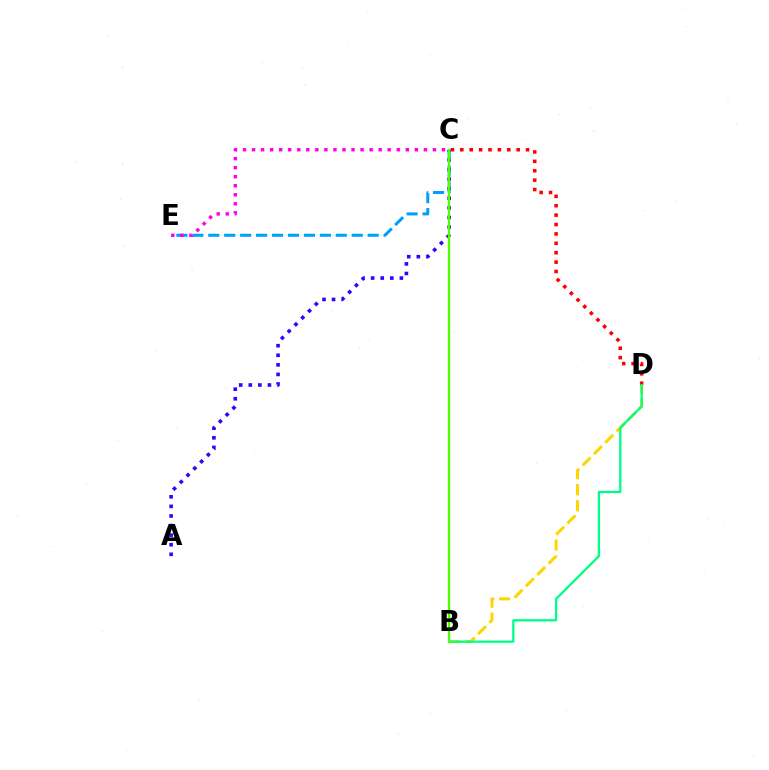{('A', 'C'): [{'color': '#3700ff', 'line_style': 'dotted', 'thickness': 2.6}], ('B', 'D'): [{'color': '#ffd500', 'line_style': 'dashed', 'thickness': 2.18}, {'color': '#00ff86', 'line_style': 'solid', 'thickness': 1.64}], ('C', 'D'): [{'color': '#ff0000', 'line_style': 'dotted', 'thickness': 2.55}], ('C', 'E'): [{'color': '#009eff', 'line_style': 'dashed', 'thickness': 2.17}, {'color': '#ff00ed', 'line_style': 'dotted', 'thickness': 2.46}], ('B', 'C'): [{'color': '#4fff00', 'line_style': 'solid', 'thickness': 1.69}]}